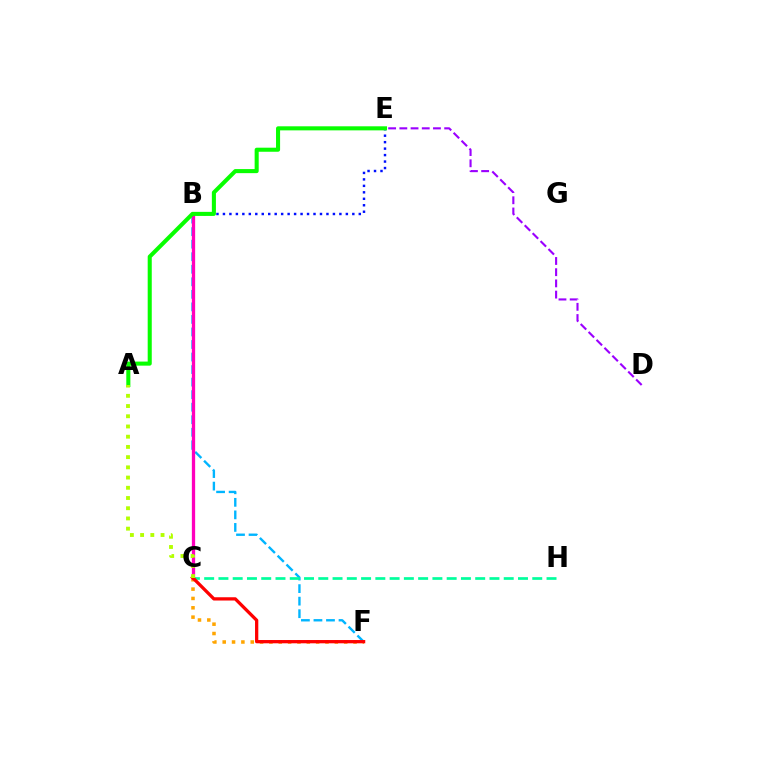{('B', 'E'): [{'color': '#0010ff', 'line_style': 'dotted', 'thickness': 1.76}], ('C', 'F'): [{'color': '#ffa500', 'line_style': 'dotted', 'thickness': 2.54}, {'color': '#ff0000', 'line_style': 'solid', 'thickness': 2.36}], ('D', 'E'): [{'color': '#9b00ff', 'line_style': 'dashed', 'thickness': 1.52}], ('B', 'F'): [{'color': '#00b5ff', 'line_style': 'dashed', 'thickness': 1.7}], ('C', 'H'): [{'color': '#00ff9d', 'line_style': 'dashed', 'thickness': 1.94}], ('B', 'C'): [{'color': '#ff00bd', 'line_style': 'solid', 'thickness': 2.37}], ('A', 'E'): [{'color': '#08ff00', 'line_style': 'solid', 'thickness': 2.93}], ('A', 'C'): [{'color': '#b3ff00', 'line_style': 'dotted', 'thickness': 2.78}]}